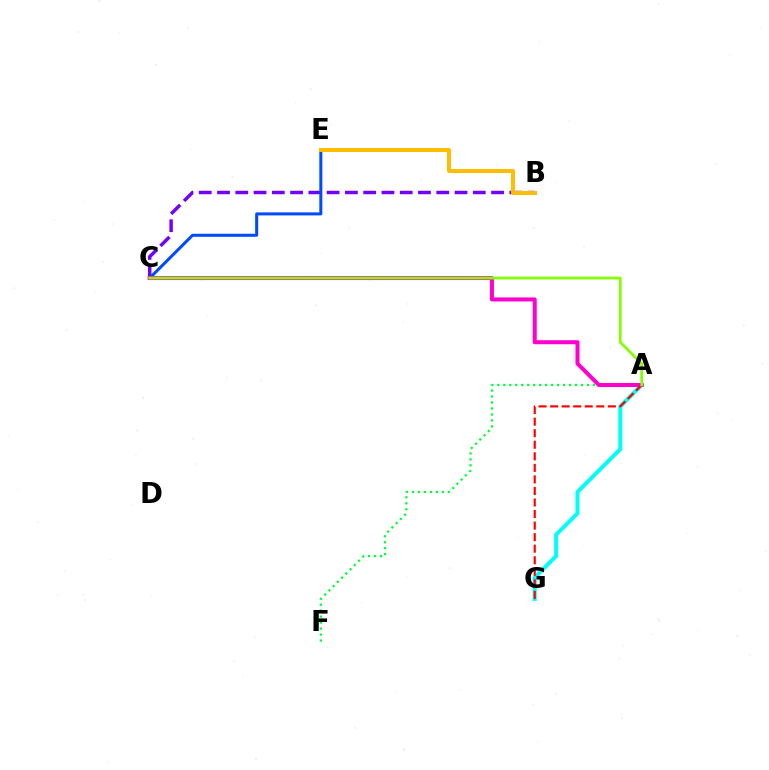{('B', 'C'): [{'color': '#7200ff', 'line_style': 'dashed', 'thickness': 2.48}], ('A', 'G'): [{'color': '#00fff6', 'line_style': 'solid', 'thickness': 2.89}, {'color': '#ff0000', 'line_style': 'dashed', 'thickness': 1.57}], ('C', 'E'): [{'color': '#004bff', 'line_style': 'solid', 'thickness': 2.18}], ('A', 'F'): [{'color': '#00ff39', 'line_style': 'dotted', 'thickness': 1.62}], ('A', 'C'): [{'color': '#ff00cf', 'line_style': 'solid', 'thickness': 2.9}, {'color': '#84ff00', 'line_style': 'solid', 'thickness': 1.97}], ('B', 'E'): [{'color': '#ffbd00', 'line_style': 'solid', 'thickness': 2.87}]}